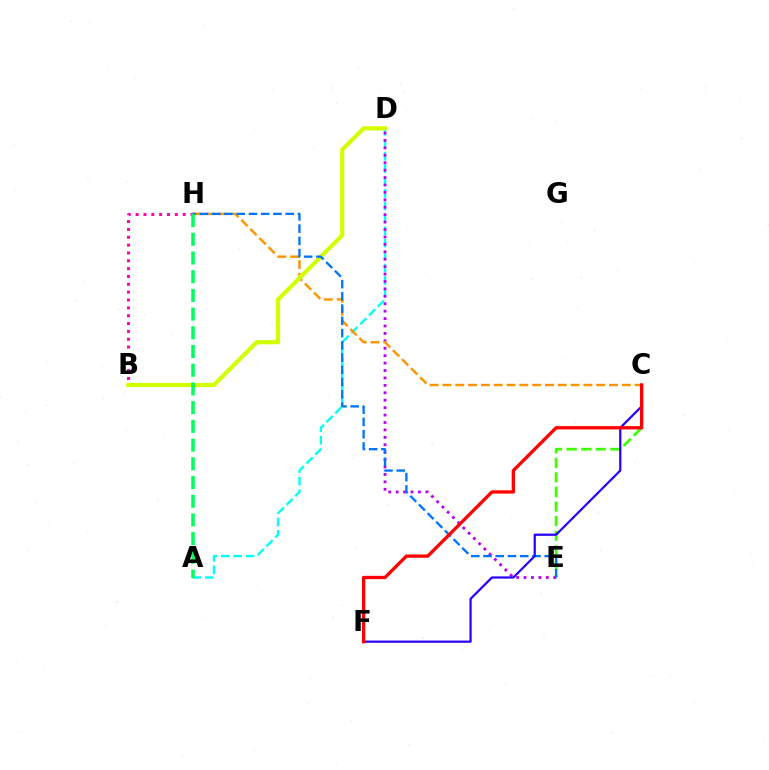{('C', 'E'): [{'color': '#3dff00', 'line_style': 'dashed', 'thickness': 1.98}], ('A', 'D'): [{'color': '#00fff6', 'line_style': 'dashed', 'thickness': 1.69}], ('D', 'E'): [{'color': '#b900ff', 'line_style': 'dotted', 'thickness': 2.02}], ('B', 'H'): [{'color': '#ff00ac', 'line_style': 'dotted', 'thickness': 2.13}], ('C', 'H'): [{'color': '#ff9400', 'line_style': 'dashed', 'thickness': 1.74}], ('B', 'D'): [{'color': '#d1ff00', 'line_style': 'solid', 'thickness': 2.98}], ('E', 'H'): [{'color': '#0074ff', 'line_style': 'dashed', 'thickness': 1.66}], ('C', 'F'): [{'color': '#2500ff', 'line_style': 'solid', 'thickness': 1.59}, {'color': '#ff0000', 'line_style': 'solid', 'thickness': 2.38}], ('A', 'H'): [{'color': '#00ff5c', 'line_style': 'dashed', 'thickness': 2.54}]}